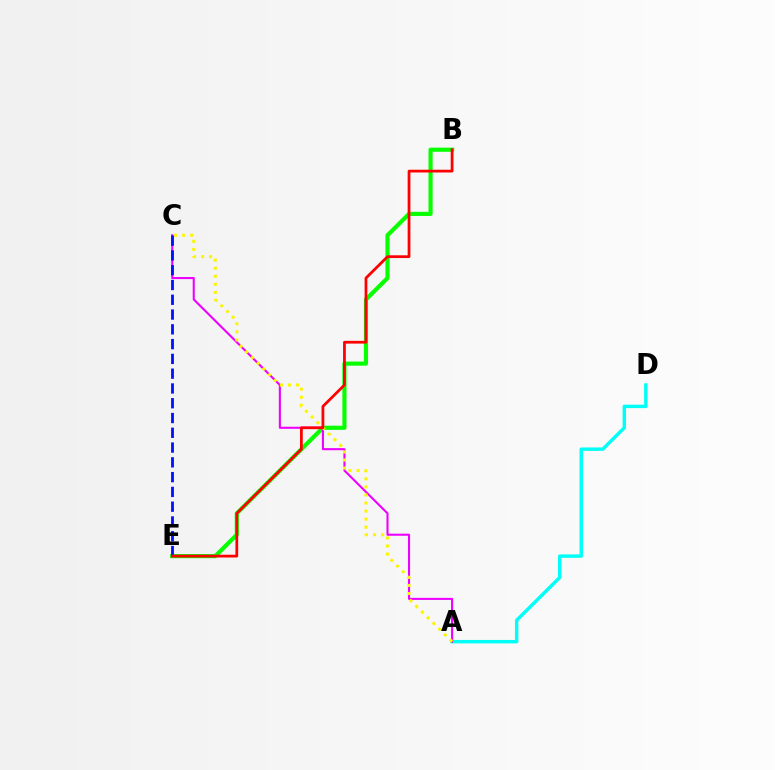{('A', 'D'): [{'color': '#00fff6', 'line_style': 'solid', 'thickness': 2.47}], ('B', 'E'): [{'color': '#08ff00', 'line_style': 'solid', 'thickness': 2.99}, {'color': '#ff0000', 'line_style': 'solid', 'thickness': 1.98}], ('A', 'C'): [{'color': '#ee00ff', 'line_style': 'solid', 'thickness': 1.5}, {'color': '#fcf500', 'line_style': 'dotted', 'thickness': 2.19}], ('C', 'E'): [{'color': '#0010ff', 'line_style': 'dashed', 'thickness': 2.01}]}